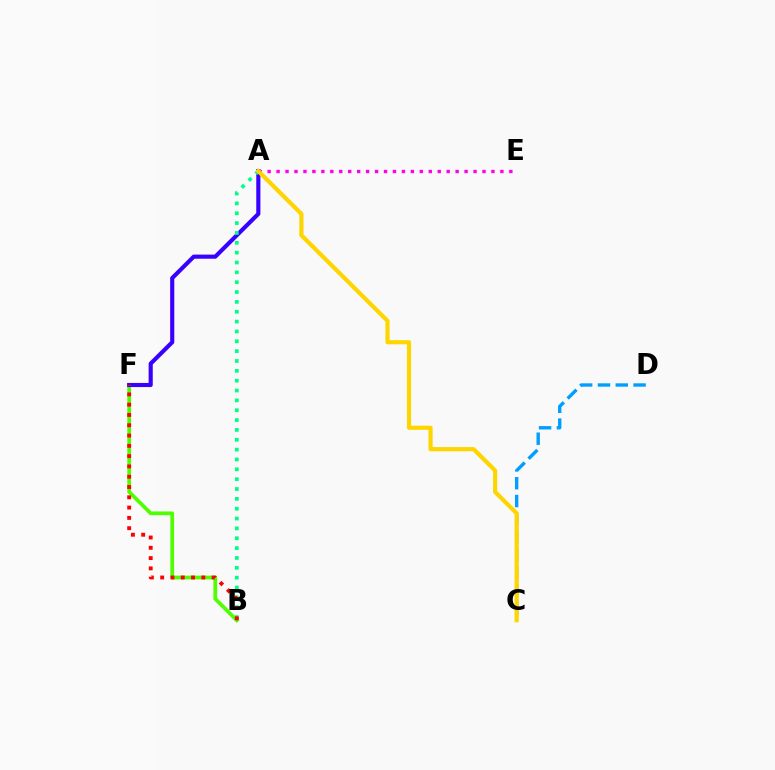{('A', 'E'): [{'color': '#ff00ed', 'line_style': 'dotted', 'thickness': 2.43}], ('C', 'D'): [{'color': '#009eff', 'line_style': 'dashed', 'thickness': 2.42}], ('B', 'F'): [{'color': '#4fff00', 'line_style': 'solid', 'thickness': 2.69}, {'color': '#ff0000', 'line_style': 'dotted', 'thickness': 2.8}], ('A', 'F'): [{'color': '#3700ff', 'line_style': 'solid', 'thickness': 2.97}], ('A', 'B'): [{'color': '#00ff86', 'line_style': 'dotted', 'thickness': 2.68}], ('A', 'C'): [{'color': '#ffd500', 'line_style': 'solid', 'thickness': 3.0}]}